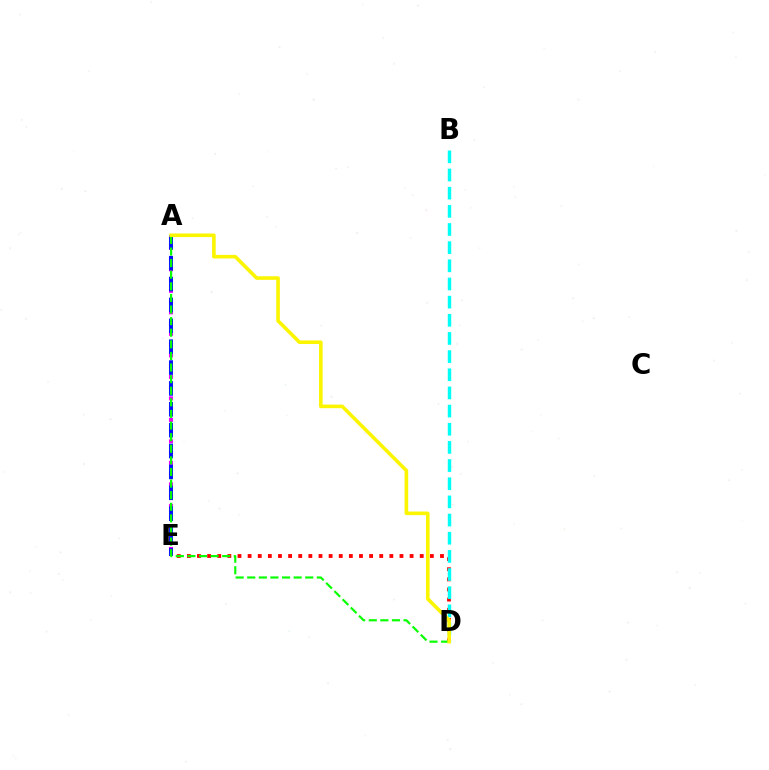{('D', 'E'): [{'color': '#ff0000', 'line_style': 'dotted', 'thickness': 2.75}], ('A', 'E'): [{'color': '#ee00ff', 'line_style': 'dotted', 'thickness': 2.92}, {'color': '#0010ff', 'line_style': 'dashed', 'thickness': 2.84}], ('B', 'D'): [{'color': '#00fff6', 'line_style': 'dashed', 'thickness': 2.47}], ('A', 'D'): [{'color': '#08ff00', 'line_style': 'dashed', 'thickness': 1.58}, {'color': '#fcf500', 'line_style': 'solid', 'thickness': 2.59}]}